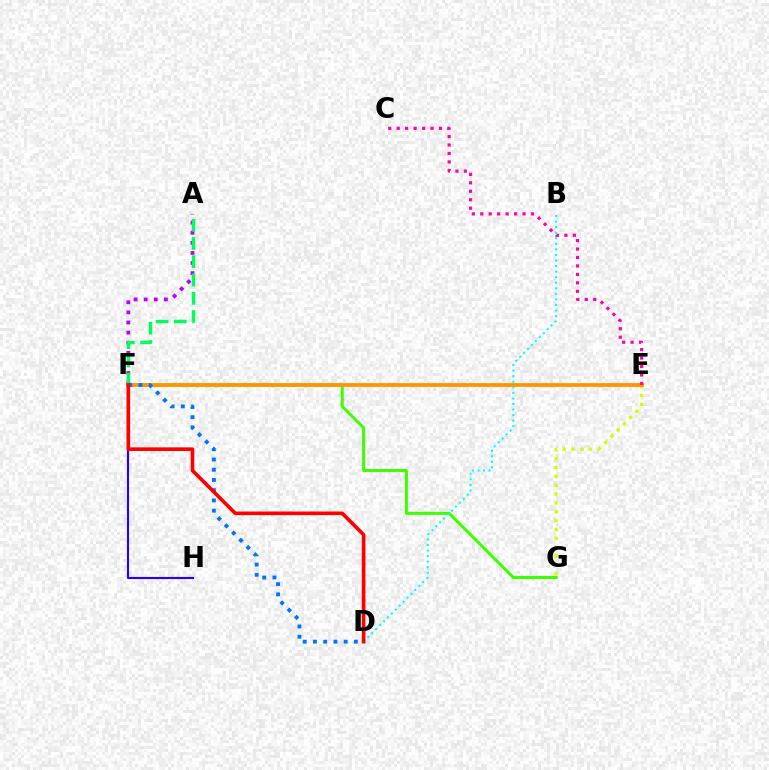{('F', 'H'): [{'color': '#2500ff', 'line_style': 'solid', 'thickness': 1.53}], ('F', 'G'): [{'color': '#3dff00', 'line_style': 'solid', 'thickness': 2.18}], ('A', 'F'): [{'color': '#b900ff', 'line_style': 'dotted', 'thickness': 2.74}, {'color': '#00ff5c', 'line_style': 'dashed', 'thickness': 2.48}], ('E', 'G'): [{'color': '#d1ff00', 'line_style': 'dotted', 'thickness': 2.4}], ('B', 'D'): [{'color': '#00fff6', 'line_style': 'dotted', 'thickness': 1.51}], ('E', 'F'): [{'color': '#ff9400', 'line_style': 'solid', 'thickness': 2.7}], ('D', 'F'): [{'color': '#0074ff', 'line_style': 'dotted', 'thickness': 2.78}, {'color': '#ff0000', 'line_style': 'solid', 'thickness': 2.61}], ('C', 'E'): [{'color': '#ff00ac', 'line_style': 'dotted', 'thickness': 2.3}]}